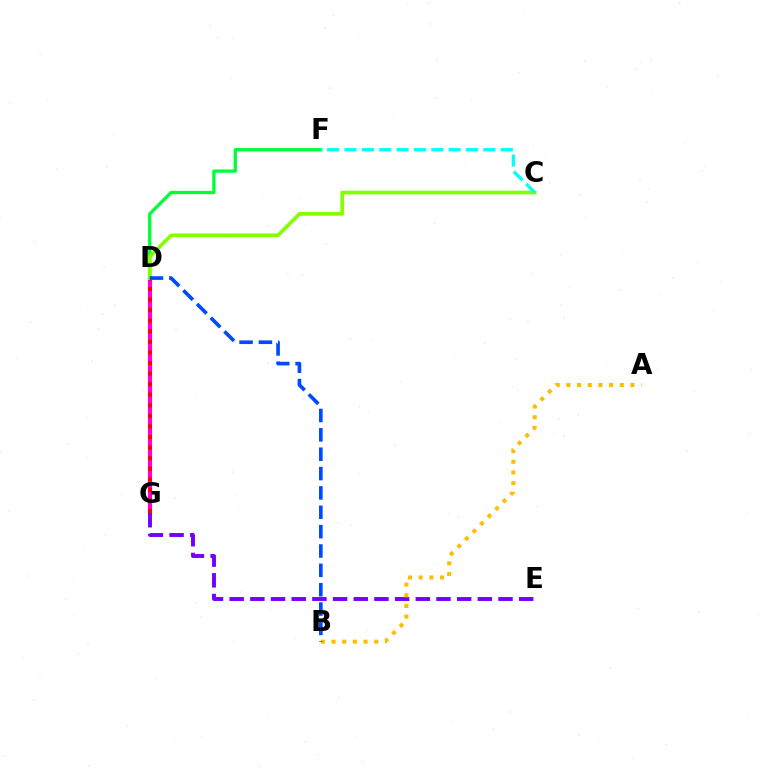{('D', 'G'): [{'color': '#ff00cf', 'line_style': 'solid', 'thickness': 2.97}, {'color': '#ff0000', 'line_style': 'dotted', 'thickness': 2.87}], ('E', 'G'): [{'color': '#7200ff', 'line_style': 'dashed', 'thickness': 2.81}], ('A', 'B'): [{'color': '#ffbd00', 'line_style': 'dotted', 'thickness': 2.9}], ('D', 'F'): [{'color': '#00ff39', 'line_style': 'solid', 'thickness': 2.38}], ('C', 'D'): [{'color': '#84ff00', 'line_style': 'solid', 'thickness': 2.64}], ('B', 'D'): [{'color': '#004bff', 'line_style': 'dashed', 'thickness': 2.63}], ('C', 'F'): [{'color': '#00fff6', 'line_style': 'dashed', 'thickness': 2.36}]}